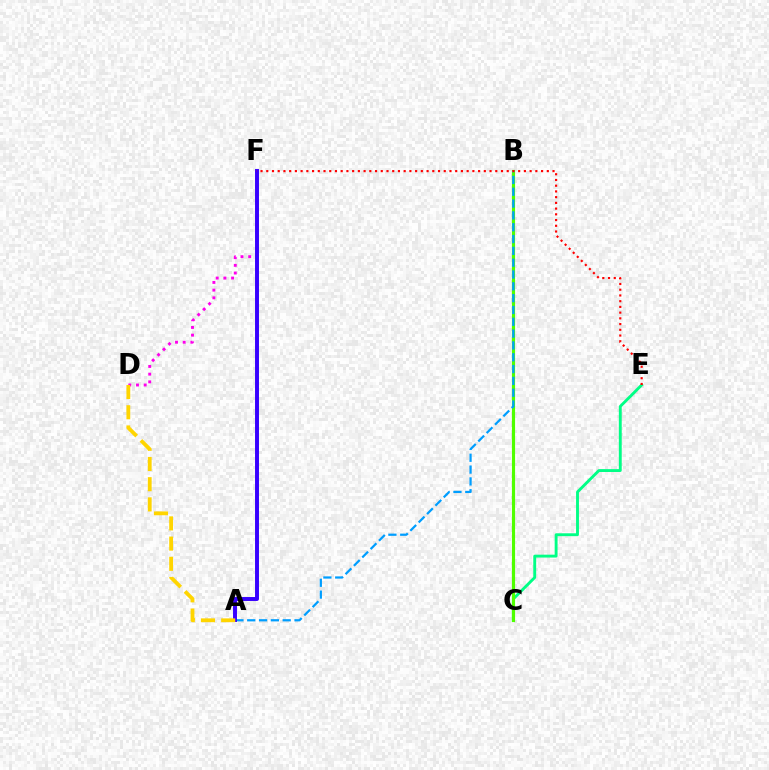{('C', 'E'): [{'color': '#00ff86', 'line_style': 'solid', 'thickness': 2.07}], ('B', 'C'): [{'color': '#4fff00', 'line_style': 'solid', 'thickness': 2.27}], ('A', 'B'): [{'color': '#009eff', 'line_style': 'dashed', 'thickness': 1.61}], ('D', 'F'): [{'color': '#ff00ed', 'line_style': 'dotted', 'thickness': 2.09}], ('A', 'F'): [{'color': '#3700ff', 'line_style': 'solid', 'thickness': 2.84}], ('E', 'F'): [{'color': '#ff0000', 'line_style': 'dotted', 'thickness': 1.56}], ('A', 'D'): [{'color': '#ffd500', 'line_style': 'dashed', 'thickness': 2.74}]}